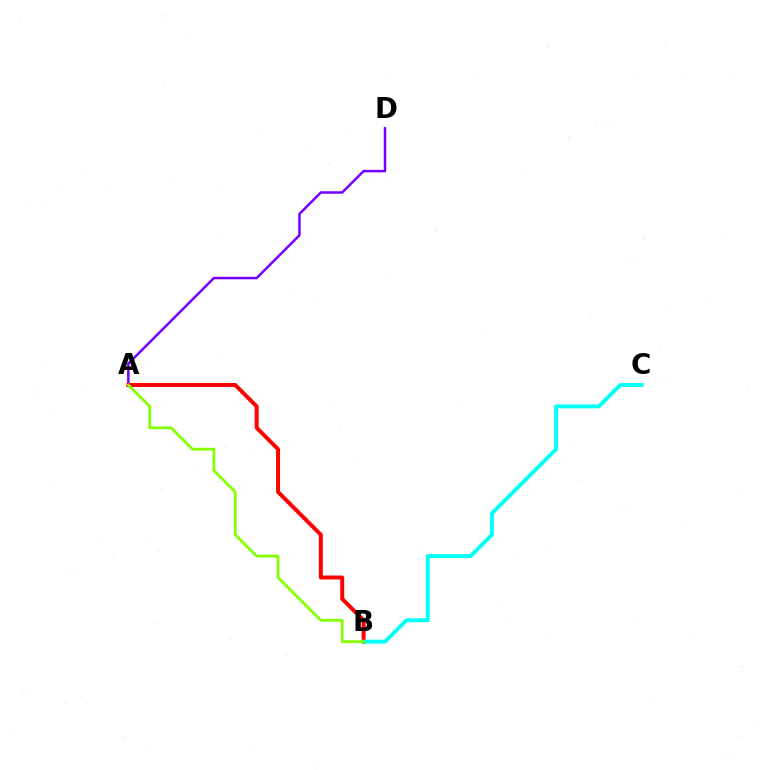{('A', 'D'): [{'color': '#7200ff', 'line_style': 'solid', 'thickness': 1.79}], ('A', 'B'): [{'color': '#ff0000', 'line_style': 'solid', 'thickness': 2.85}, {'color': '#84ff00', 'line_style': 'solid', 'thickness': 1.99}], ('B', 'C'): [{'color': '#00fff6', 'line_style': 'solid', 'thickness': 2.8}]}